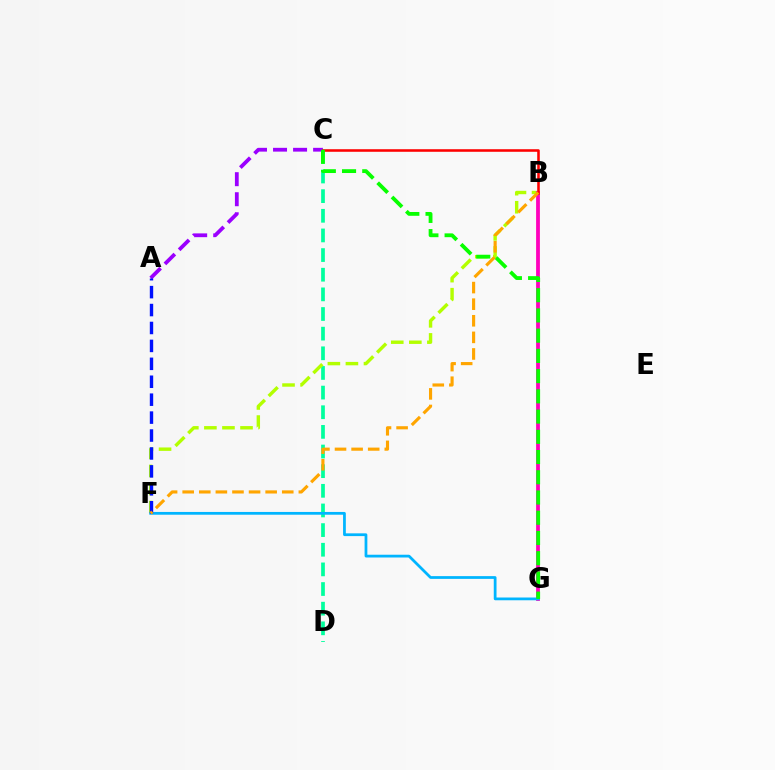{('C', 'D'): [{'color': '#00ff9d', 'line_style': 'dashed', 'thickness': 2.67}], ('B', 'F'): [{'color': '#b3ff00', 'line_style': 'dashed', 'thickness': 2.45}, {'color': '#ffa500', 'line_style': 'dashed', 'thickness': 2.25}], ('A', 'C'): [{'color': '#9b00ff', 'line_style': 'dashed', 'thickness': 2.72}], ('B', 'G'): [{'color': '#ff00bd', 'line_style': 'solid', 'thickness': 2.73}], ('F', 'G'): [{'color': '#00b5ff', 'line_style': 'solid', 'thickness': 1.99}], ('B', 'C'): [{'color': '#ff0000', 'line_style': 'solid', 'thickness': 1.85}], ('A', 'F'): [{'color': '#0010ff', 'line_style': 'dashed', 'thickness': 2.44}], ('C', 'G'): [{'color': '#08ff00', 'line_style': 'dashed', 'thickness': 2.75}]}